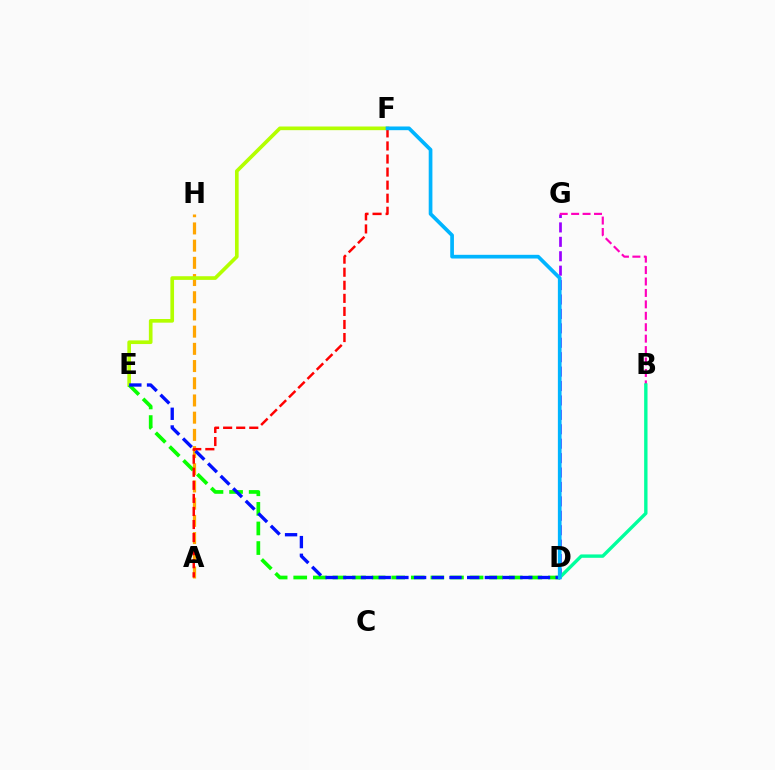{('D', 'G'): [{'color': '#9b00ff', 'line_style': 'dashed', 'thickness': 1.96}], ('A', 'H'): [{'color': '#ffa500', 'line_style': 'dashed', 'thickness': 2.34}], ('E', 'F'): [{'color': '#b3ff00', 'line_style': 'solid', 'thickness': 2.64}], ('B', 'G'): [{'color': '#ff00bd', 'line_style': 'dashed', 'thickness': 1.55}], ('B', 'D'): [{'color': '#00ff9d', 'line_style': 'solid', 'thickness': 2.43}], ('D', 'E'): [{'color': '#08ff00', 'line_style': 'dashed', 'thickness': 2.66}, {'color': '#0010ff', 'line_style': 'dashed', 'thickness': 2.4}], ('A', 'F'): [{'color': '#ff0000', 'line_style': 'dashed', 'thickness': 1.77}], ('D', 'F'): [{'color': '#00b5ff', 'line_style': 'solid', 'thickness': 2.66}]}